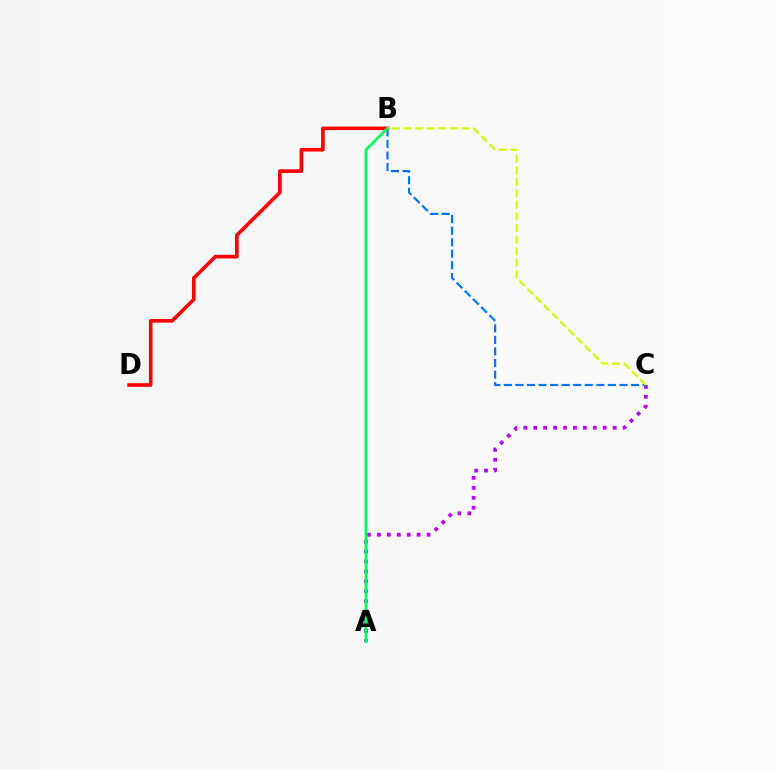{('B', 'D'): [{'color': '#ff0000', 'line_style': 'solid', 'thickness': 2.6}], ('A', 'C'): [{'color': '#b900ff', 'line_style': 'dotted', 'thickness': 2.7}], ('B', 'C'): [{'color': '#0074ff', 'line_style': 'dashed', 'thickness': 1.57}, {'color': '#d1ff00', 'line_style': 'dashed', 'thickness': 1.57}], ('A', 'B'): [{'color': '#00ff5c', 'line_style': 'solid', 'thickness': 2.03}]}